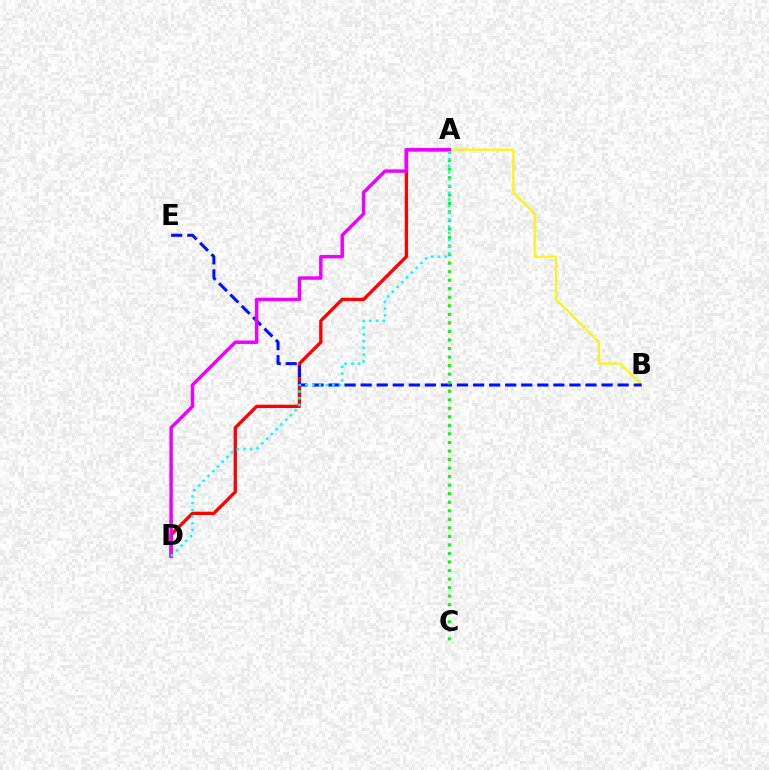{('A', 'D'): [{'color': '#ff0000', 'line_style': 'solid', 'thickness': 2.38}, {'color': '#ee00ff', 'line_style': 'solid', 'thickness': 2.48}, {'color': '#00fff6', 'line_style': 'dotted', 'thickness': 1.83}], ('A', 'B'): [{'color': '#fcf500', 'line_style': 'solid', 'thickness': 1.53}], ('B', 'E'): [{'color': '#0010ff', 'line_style': 'dashed', 'thickness': 2.18}], ('A', 'C'): [{'color': '#08ff00', 'line_style': 'dotted', 'thickness': 2.32}]}